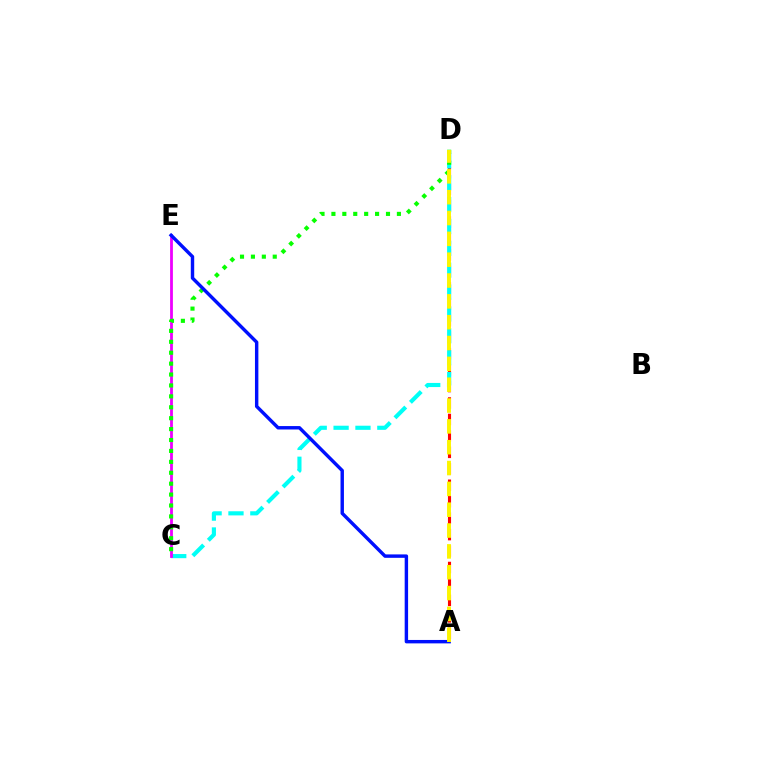{('A', 'D'): [{'color': '#ff0000', 'line_style': 'dashed', 'thickness': 2.23}, {'color': '#fcf500', 'line_style': 'dashed', 'thickness': 2.83}], ('C', 'D'): [{'color': '#00fff6', 'line_style': 'dashed', 'thickness': 2.97}, {'color': '#08ff00', 'line_style': 'dotted', 'thickness': 2.97}], ('C', 'E'): [{'color': '#ee00ff', 'line_style': 'solid', 'thickness': 2.01}], ('A', 'E'): [{'color': '#0010ff', 'line_style': 'solid', 'thickness': 2.46}]}